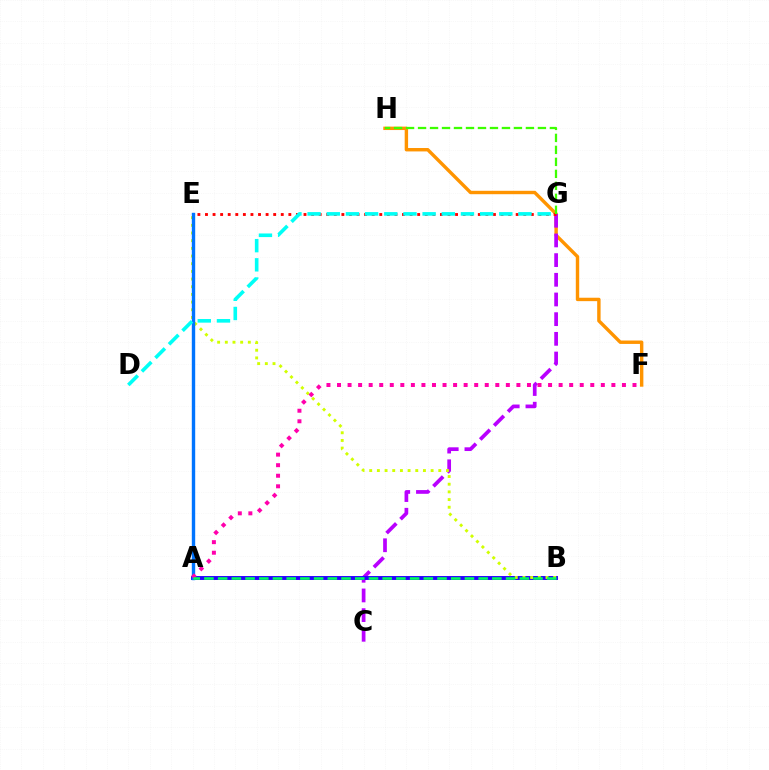{('F', 'H'): [{'color': '#ff9400', 'line_style': 'solid', 'thickness': 2.45}], ('C', 'G'): [{'color': '#b900ff', 'line_style': 'dashed', 'thickness': 2.67}], ('A', 'B'): [{'color': '#2500ff', 'line_style': 'solid', 'thickness': 2.82}, {'color': '#00ff5c', 'line_style': 'dashed', 'thickness': 1.86}], ('E', 'G'): [{'color': '#ff0000', 'line_style': 'dotted', 'thickness': 2.06}], ('G', 'H'): [{'color': '#3dff00', 'line_style': 'dashed', 'thickness': 1.63}], ('B', 'E'): [{'color': '#d1ff00', 'line_style': 'dotted', 'thickness': 2.09}], ('A', 'E'): [{'color': '#0074ff', 'line_style': 'solid', 'thickness': 2.44}], ('D', 'G'): [{'color': '#00fff6', 'line_style': 'dashed', 'thickness': 2.6}], ('A', 'F'): [{'color': '#ff00ac', 'line_style': 'dotted', 'thickness': 2.87}]}